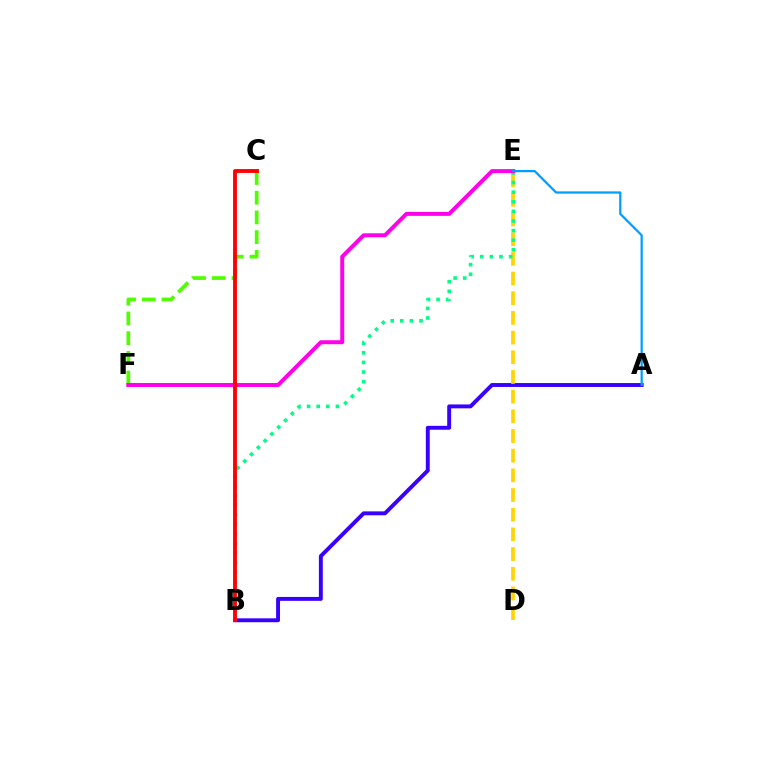{('A', 'B'): [{'color': '#3700ff', 'line_style': 'solid', 'thickness': 2.81}], ('C', 'F'): [{'color': '#4fff00', 'line_style': 'dashed', 'thickness': 2.68}], ('D', 'E'): [{'color': '#ffd500', 'line_style': 'dashed', 'thickness': 2.67}], ('B', 'E'): [{'color': '#00ff86', 'line_style': 'dotted', 'thickness': 2.61}], ('E', 'F'): [{'color': '#ff00ed', 'line_style': 'solid', 'thickness': 2.85}], ('A', 'E'): [{'color': '#009eff', 'line_style': 'solid', 'thickness': 1.62}], ('B', 'C'): [{'color': '#ff0000', 'line_style': 'solid', 'thickness': 2.77}]}